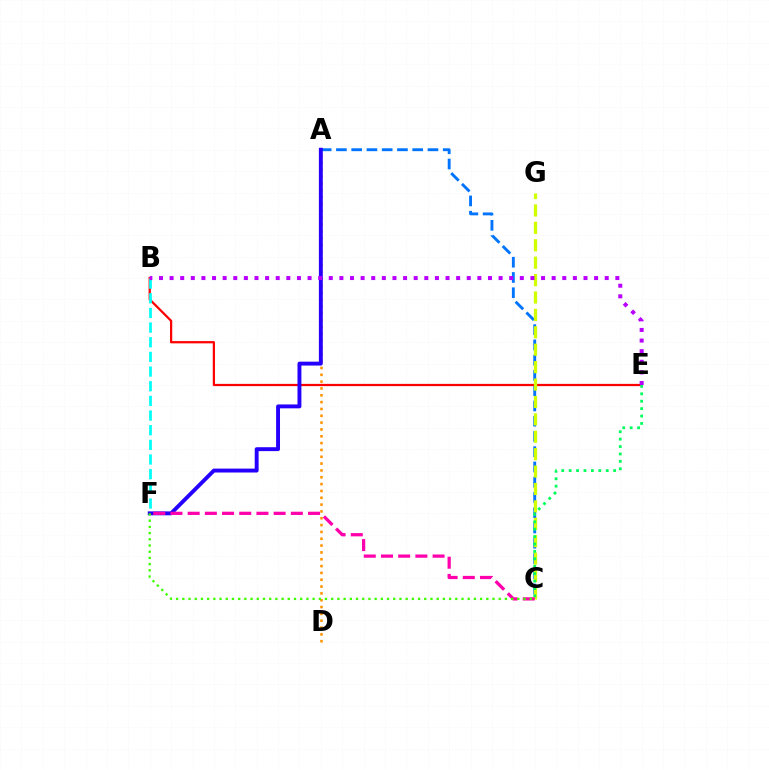{('A', 'D'): [{'color': '#ff9400', 'line_style': 'dotted', 'thickness': 1.86}], ('A', 'C'): [{'color': '#0074ff', 'line_style': 'dashed', 'thickness': 2.07}], ('B', 'E'): [{'color': '#ff0000', 'line_style': 'solid', 'thickness': 1.62}, {'color': '#b900ff', 'line_style': 'dotted', 'thickness': 2.88}], ('B', 'F'): [{'color': '#00fff6', 'line_style': 'dashed', 'thickness': 1.99}], ('C', 'G'): [{'color': '#d1ff00', 'line_style': 'dashed', 'thickness': 2.36}], ('A', 'F'): [{'color': '#2500ff', 'line_style': 'solid', 'thickness': 2.81}], ('C', 'E'): [{'color': '#00ff5c', 'line_style': 'dotted', 'thickness': 2.01}], ('C', 'F'): [{'color': '#ff00ac', 'line_style': 'dashed', 'thickness': 2.34}, {'color': '#3dff00', 'line_style': 'dotted', 'thickness': 1.69}]}